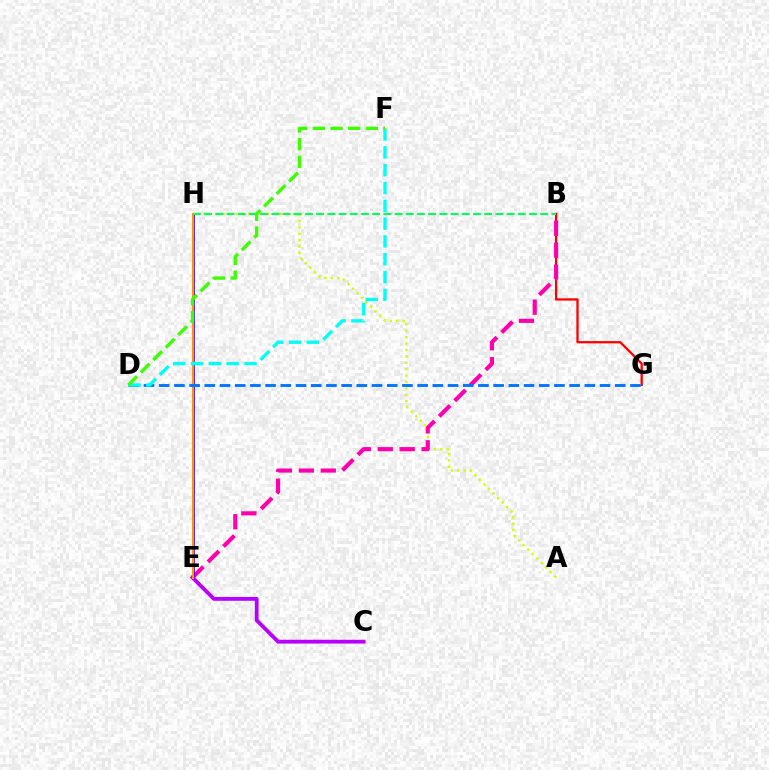{('A', 'H'): [{'color': '#d1ff00', 'line_style': 'dotted', 'thickness': 1.74}], ('B', 'G'): [{'color': '#ff0000', 'line_style': 'solid', 'thickness': 1.65}], ('B', 'E'): [{'color': '#ff00ac', 'line_style': 'dashed', 'thickness': 2.98}], ('E', 'H'): [{'color': '#2500ff', 'line_style': 'solid', 'thickness': 1.89}, {'color': '#ff9400', 'line_style': 'solid', 'thickness': 1.5}], ('C', 'E'): [{'color': '#b900ff', 'line_style': 'solid', 'thickness': 2.75}], ('B', 'H'): [{'color': '#00ff5c', 'line_style': 'dashed', 'thickness': 1.52}], ('D', 'G'): [{'color': '#0074ff', 'line_style': 'dashed', 'thickness': 2.07}], ('D', 'F'): [{'color': '#00fff6', 'line_style': 'dashed', 'thickness': 2.42}, {'color': '#3dff00', 'line_style': 'dashed', 'thickness': 2.4}]}